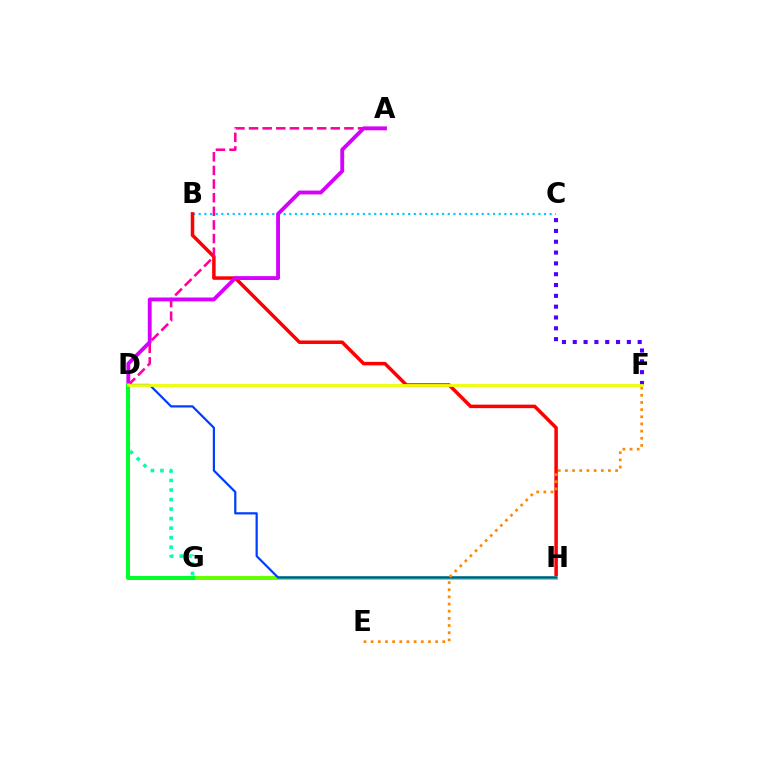{('B', 'C'): [{'color': '#00c7ff', 'line_style': 'dotted', 'thickness': 1.54}], ('B', 'H'): [{'color': '#ff0000', 'line_style': 'solid', 'thickness': 2.52}], ('C', 'F'): [{'color': '#4f00ff', 'line_style': 'dotted', 'thickness': 2.94}], ('G', 'H'): [{'color': '#66ff00', 'line_style': 'solid', 'thickness': 2.87}], ('D', 'G'): [{'color': '#00ffaf', 'line_style': 'dotted', 'thickness': 2.59}, {'color': '#00ff27', 'line_style': 'solid', 'thickness': 2.85}], ('A', 'D'): [{'color': '#ff00a0', 'line_style': 'dashed', 'thickness': 1.85}, {'color': '#d600ff', 'line_style': 'solid', 'thickness': 2.78}], ('D', 'H'): [{'color': '#003fff', 'line_style': 'solid', 'thickness': 1.6}], ('E', 'F'): [{'color': '#ff8800', 'line_style': 'dotted', 'thickness': 1.95}], ('D', 'F'): [{'color': '#eeff00', 'line_style': 'solid', 'thickness': 2.02}]}